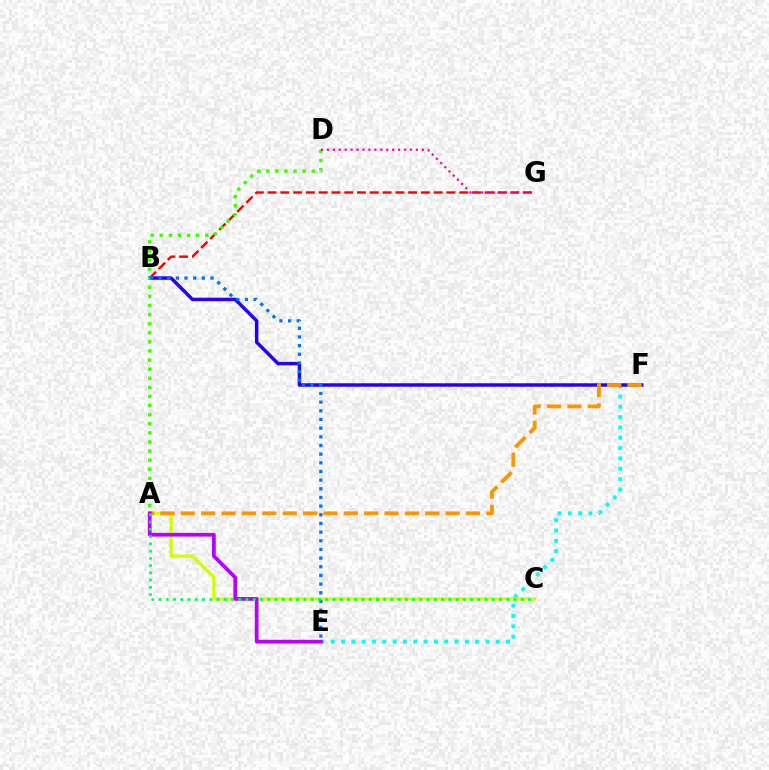{('B', 'G'): [{'color': '#ff0000', 'line_style': 'dashed', 'thickness': 1.74}], ('E', 'F'): [{'color': '#00fff6', 'line_style': 'dotted', 'thickness': 2.8}], ('A', 'C'): [{'color': '#d1ff00', 'line_style': 'solid', 'thickness': 2.35}, {'color': '#00ff5c', 'line_style': 'dotted', 'thickness': 1.97}], ('B', 'F'): [{'color': '#2500ff', 'line_style': 'solid', 'thickness': 2.5}], ('A', 'F'): [{'color': '#ff9400', 'line_style': 'dashed', 'thickness': 2.77}], ('A', 'D'): [{'color': '#3dff00', 'line_style': 'dotted', 'thickness': 2.47}], ('D', 'G'): [{'color': '#ff00ac', 'line_style': 'dotted', 'thickness': 1.61}], ('A', 'E'): [{'color': '#b900ff', 'line_style': 'solid', 'thickness': 2.69}], ('B', 'E'): [{'color': '#0074ff', 'line_style': 'dotted', 'thickness': 2.35}]}